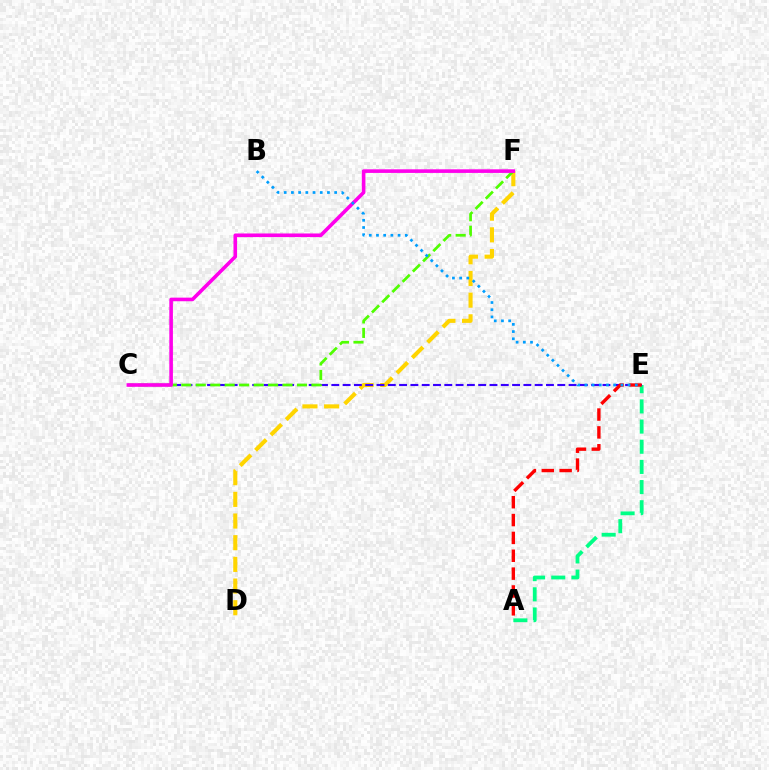{('D', 'F'): [{'color': '#ffd500', 'line_style': 'dashed', 'thickness': 2.94}], ('A', 'E'): [{'color': '#00ff86', 'line_style': 'dashed', 'thickness': 2.74}, {'color': '#ff0000', 'line_style': 'dashed', 'thickness': 2.43}], ('C', 'E'): [{'color': '#3700ff', 'line_style': 'dashed', 'thickness': 1.53}], ('C', 'F'): [{'color': '#4fff00', 'line_style': 'dashed', 'thickness': 1.96}, {'color': '#ff00ed', 'line_style': 'solid', 'thickness': 2.6}], ('B', 'E'): [{'color': '#009eff', 'line_style': 'dotted', 'thickness': 1.96}]}